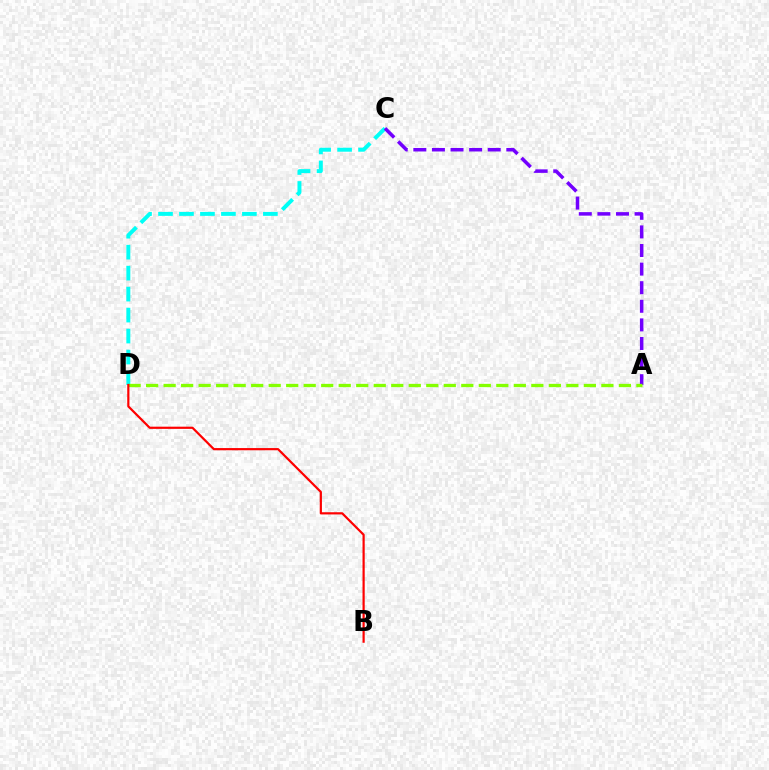{('C', 'D'): [{'color': '#00fff6', 'line_style': 'dashed', 'thickness': 2.85}], ('A', 'C'): [{'color': '#7200ff', 'line_style': 'dashed', 'thickness': 2.53}], ('A', 'D'): [{'color': '#84ff00', 'line_style': 'dashed', 'thickness': 2.38}], ('B', 'D'): [{'color': '#ff0000', 'line_style': 'solid', 'thickness': 1.58}]}